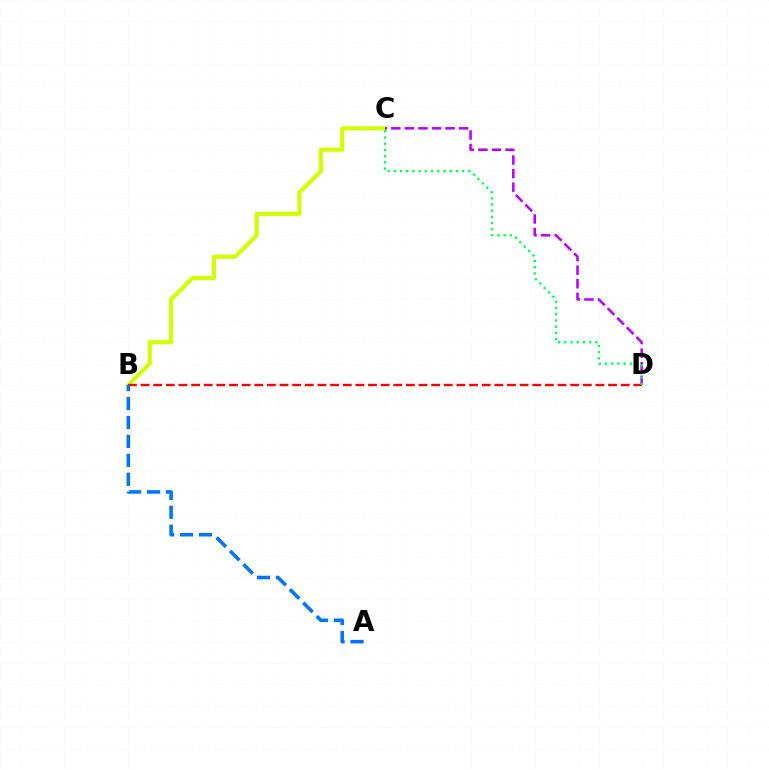{('B', 'C'): [{'color': '#d1ff00', 'line_style': 'solid', 'thickness': 2.97}], ('B', 'D'): [{'color': '#ff0000', 'line_style': 'dashed', 'thickness': 1.72}], ('C', 'D'): [{'color': '#b900ff', 'line_style': 'dashed', 'thickness': 1.84}, {'color': '#00ff5c', 'line_style': 'dotted', 'thickness': 1.69}], ('A', 'B'): [{'color': '#0074ff', 'line_style': 'dashed', 'thickness': 2.57}]}